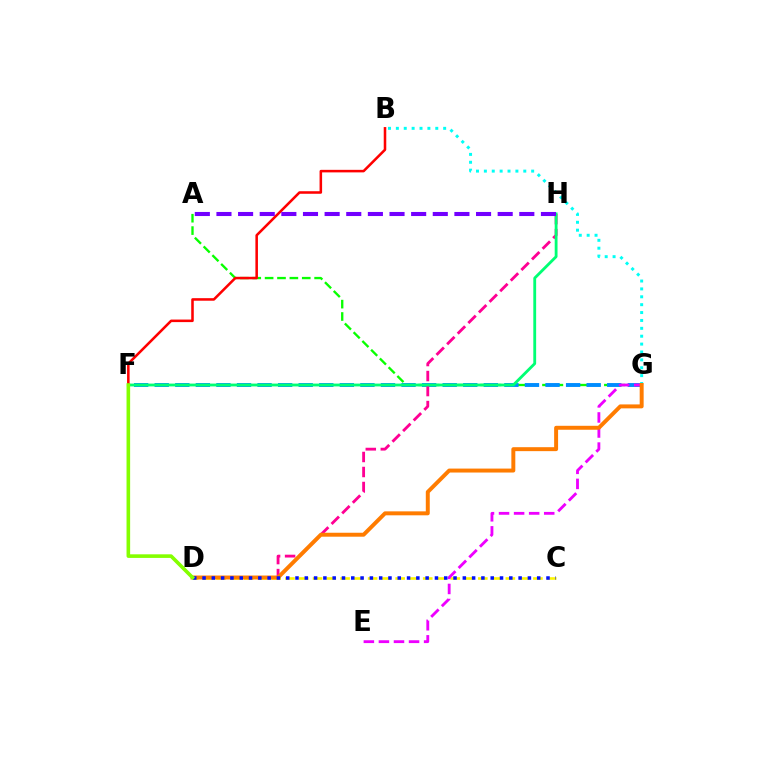{('A', 'G'): [{'color': '#08ff00', 'line_style': 'dashed', 'thickness': 1.68}], ('B', 'G'): [{'color': '#00fff6', 'line_style': 'dotted', 'thickness': 2.14}], ('F', 'G'): [{'color': '#008cff', 'line_style': 'dashed', 'thickness': 2.79}], ('D', 'H'): [{'color': '#ff0094', 'line_style': 'dashed', 'thickness': 2.04}], ('F', 'H'): [{'color': '#00ff74', 'line_style': 'solid', 'thickness': 2.03}], ('C', 'D'): [{'color': '#fcf500', 'line_style': 'dashed', 'thickness': 1.87}, {'color': '#0010ff', 'line_style': 'dotted', 'thickness': 2.53}], ('E', 'G'): [{'color': '#ee00ff', 'line_style': 'dashed', 'thickness': 2.05}], ('B', 'F'): [{'color': '#ff0000', 'line_style': 'solid', 'thickness': 1.83}], ('D', 'G'): [{'color': '#ff7c00', 'line_style': 'solid', 'thickness': 2.85}], ('D', 'F'): [{'color': '#84ff00', 'line_style': 'solid', 'thickness': 2.6}], ('A', 'H'): [{'color': '#7200ff', 'line_style': 'dashed', 'thickness': 2.94}]}